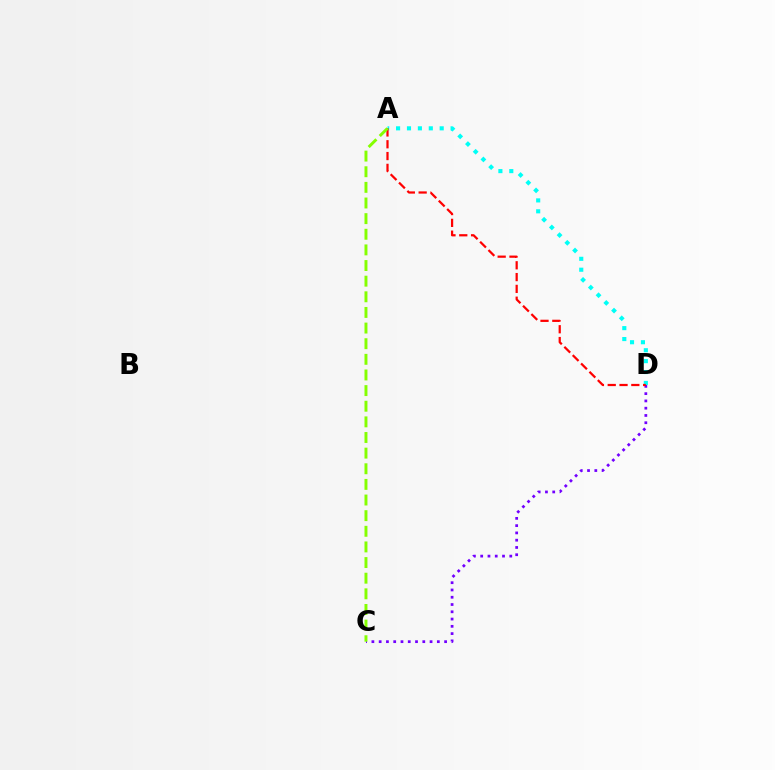{('C', 'D'): [{'color': '#7200ff', 'line_style': 'dotted', 'thickness': 1.98}], ('A', 'D'): [{'color': '#00fff6', 'line_style': 'dotted', 'thickness': 2.96}, {'color': '#ff0000', 'line_style': 'dashed', 'thickness': 1.6}], ('A', 'C'): [{'color': '#84ff00', 'line_style': 'dashed', 'thickness': 2.12}]}